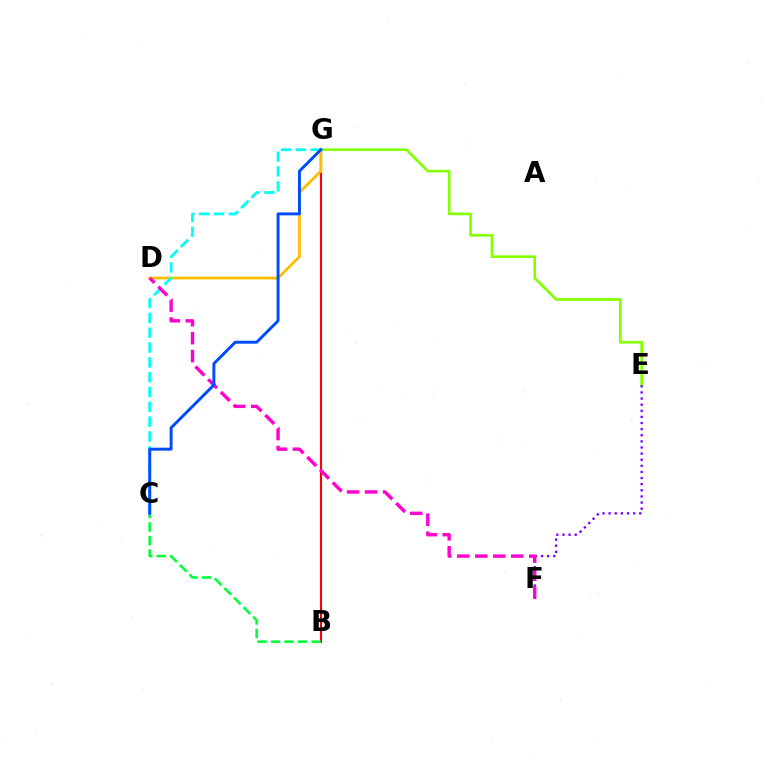{('B', 'G'): [{'color': '#ff0000', 'line_style': 'solid', 'thickness': 1.52}], ('E', 'G'): [{'color': '#84ff00', 'line_style': 'solid', 'thickness': 1.92}], ('B', 'C'): [{'color': '#00ff39', 'line_style': 'dashed', 'thickness': 1.84}], ('D', 'G'): [{'color': '#ffbd00', 'line_style': 'solid', 'thickness': 2.0}], ('E', 'F'): [{'color': '#7200ff', 'line_style': 'dotted', 'thickness': 1.66}], ('C', 'G'): [{'color': '#00fff6', 'line_style': 'dashed', 'thickness': 2.01}, {'color': '#004bff', 'line_style': 'solid', 'thickness': 2.11}], ('D', 'F'): [{'color': '#ff00cf', 'line_style': 'dashed', 'thickness': 2.44}]}